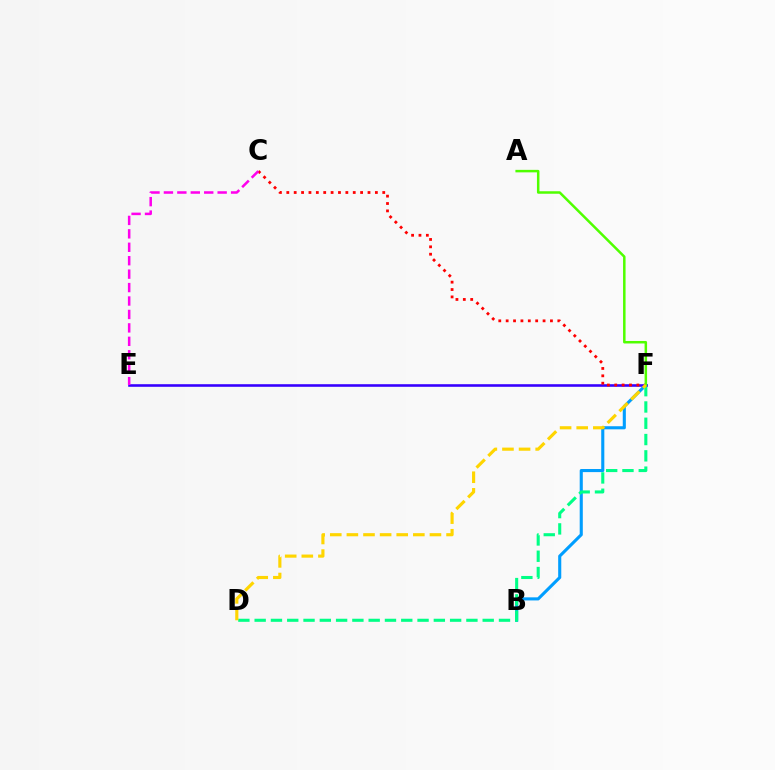{('B', 'F'): [{'color': '#009eff', 'line_style': 'solid', 'thickness': 2.23}], ('D', 'F'): [{'color': '#00ff86', 'line_style': 'dashed', 'thickness': 2.21}, {'color': '#ffd500', 'line_style': 'dashed', 'thickness': 2.26}], ('E', 'F'): [{'color': '#3700ff', 'line_style': 'solid', 'thickness': 1.87}], ('C', 'F'): [{'color': '#ff0000', 'line_style': 'dotted', 'thickness': 2.01}], ('A', 'F'): [{'color': '#4fff00', 'line_style': 'solid', 'thickness': 1.8}], ('C', 'E'): [{'color': '#ff00ed', 'line_style': 'dashed', 'thickness': 1.82}]}